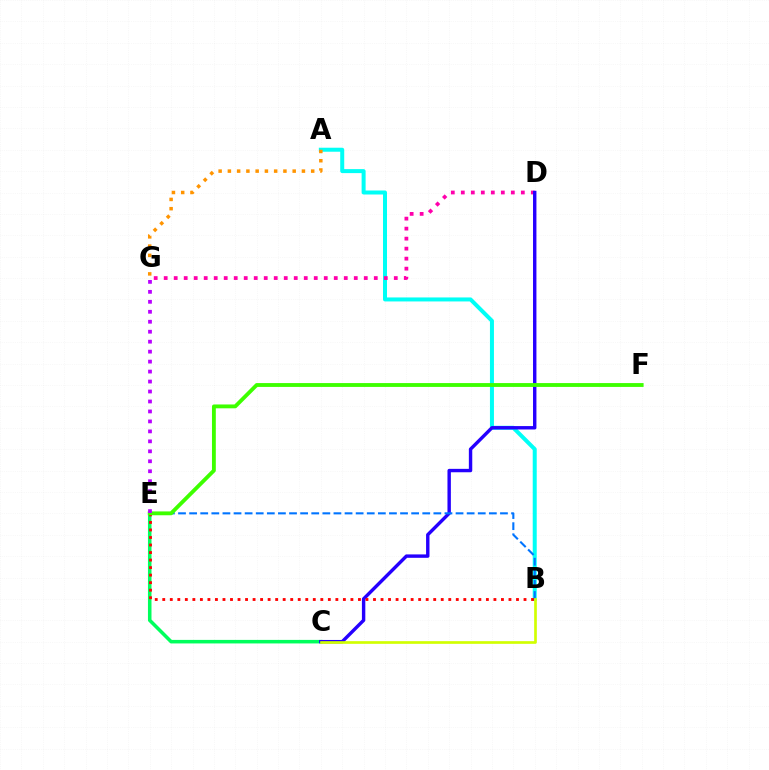{('A', 'B'): [{'color': '#00fff6', 'line_style': 'solid', 'thickness': 2.88}], ('C', 'E'): [{'color': '#00ff5c', 'line_style': 'solid', 'thickness': 2.55}], ('D', 'G'): [{'color': '#ff00ac', 'line_style': 'dotted', 'thickness': 2.72}], ('C', 'D'): [{'color': '#2500ff', 'line_style': 'solid', 'thickness': 2.45}], ('B', 'E'): [{'color': '#0074ff', 'line_style': 'dashed', 'thickness': 1.51}, {'color': '#ff0000', 'line_style': 'dotted', 'thickness': 2.04}], ('B', 'C'): [{'color': '#d1ff00', 'line_style': 'solid', 'thickness': 1.92}], ('A', 'G'): [{'color': '#ff9400', 'line_style': 'dotted', 'thickness': 2.52}], ('E', 'F'): [{'color': '#3dff00', 'line_style': 'solid', 'thickness': 2.77}], ('E', 'G'): [{'color': '#b900ff', 'line_style': 'dotted', 'thickness': 2.71}]}